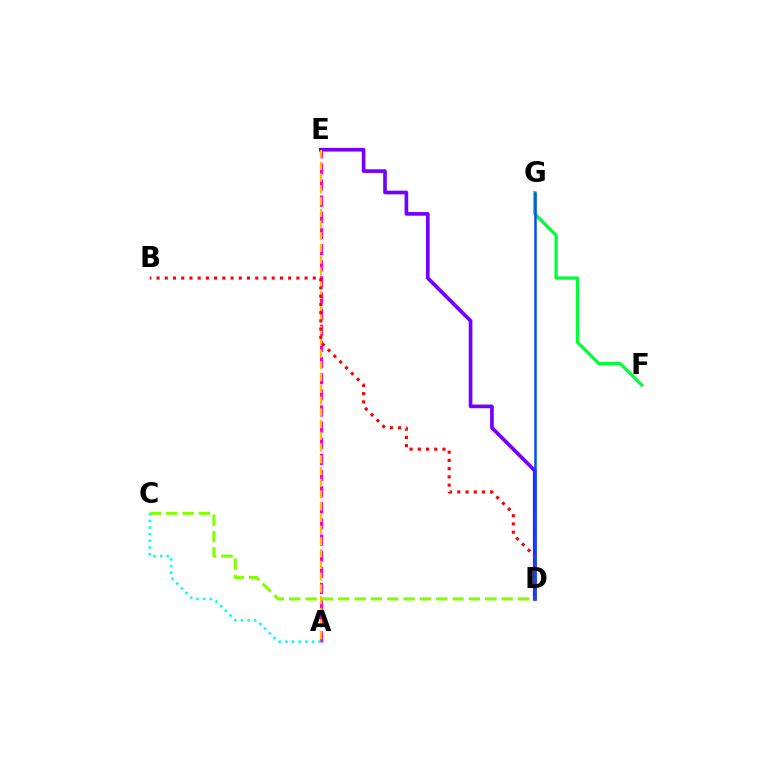{('D', 'E'): [{'color': '#7200ff', 'line_style': 'solid', 'thickness': 2.64}], ('A', 'E'): [{'color': '#ff00cf', 'line_style': 'dashed', 'thickness': 2.19}, {'color': '#ffbd00', 'line_style': 'dashed', 'thickness': 1.59}], ('F', 'G'): [{'color': '#00ff39', 'line_style': 'solid', 'thickness': 2.36}], ('C', 'D'): [{'color': '#84ff00', 'line_style': 'dashed', 'thickness': 2.22}], ('A', 'C'): [{'color': '#00fff6', 'line_style': 'dotted', 'thickness': 1.81}], ('B', 'D'): [{'color': '#ff0000', 'line_style': 'dotted', 'thickness': 2.23}], ('D', 'G'): [{'color': '#004bff', 'line_style': 'solid', 'thickness': 1.8}]}